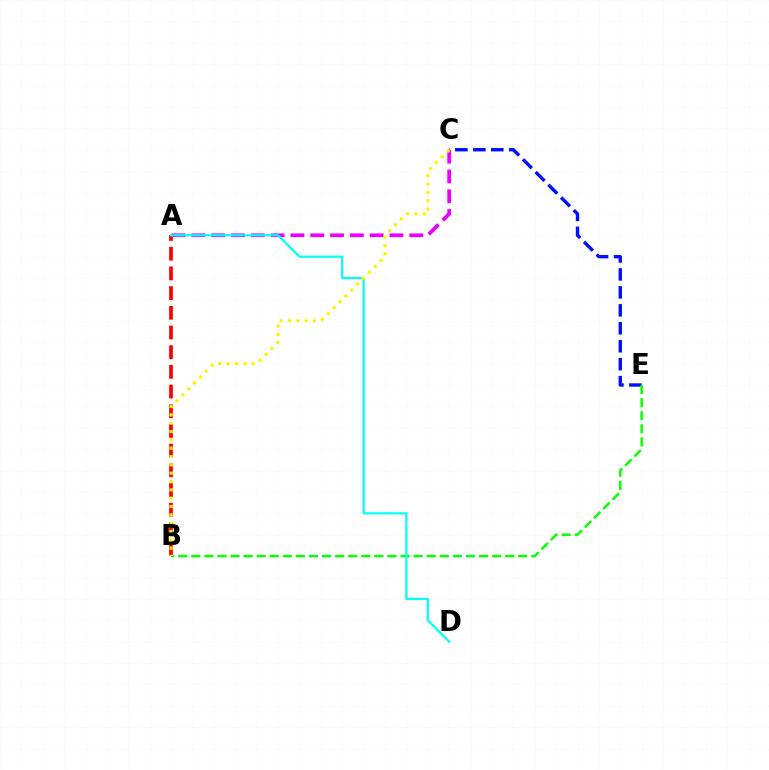{('C', 'E'): [{'color': '#0010ff', 'line_style': 'dashed', 'thickness': 2.44}], ('A', 'B'): [{'color': '#ff0000', 'line_style': 'dashed', 'thickness': 2.68}], ('A', 'C'): [{'color': '#ee00ff', 'line_style': 'dashed', 'thickness': 2.69}], ('B', 'E'): [{'color': '#08ff00', 'line_style': 'dashed', 'thickness': 1.78}], ('A', 'D'): [{'color': '#00fff6', 'line_style': 'solid', 'thickness': 1.59}], ('B', 'C'): [{'color': '#fcf500', 'line_style': 'dotted', 'thickness': 2.26}]}